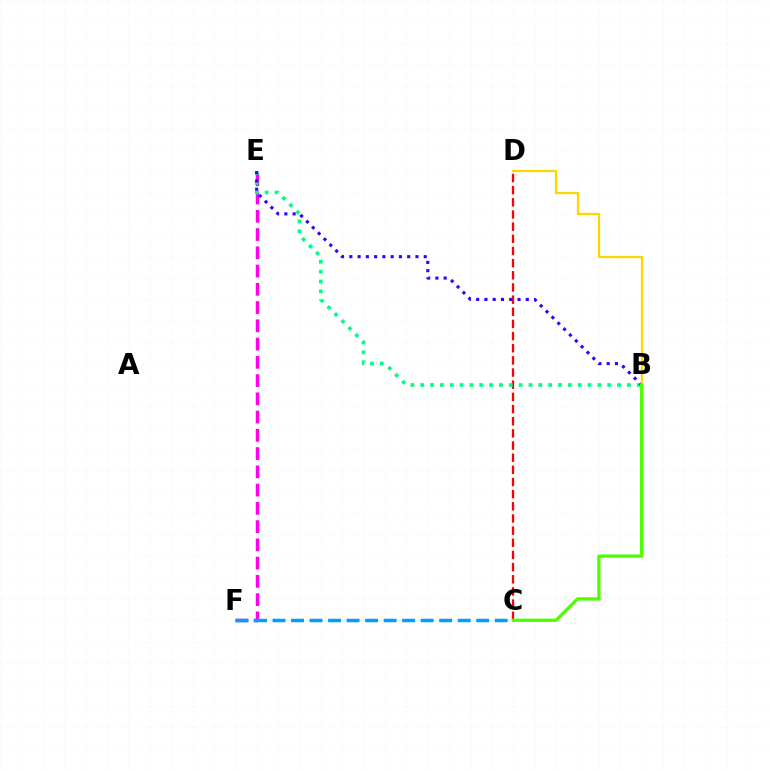{('C', 'D'): [{'color': '#ff0000', 'line_style': 'dashed', 'thickness': 1.65}], ('E', 'F'): [{'color': '#ff00ed', 'line_style': 'dashed', 'thickness': 2.48}], ('B', 'E'): [{'color': '#00ff86', 'line_style': 'dotted', 'thickness': 2.67}, {'color': '#3700ff', 'line_style': 'dotted', 'thickness': 2.25}], ('B', 'D'): [{'color': '#ffd500', 'line_style': 'solid', 'thickness': 1.63}], ('C', 'F'): [{'color': '#009eff', 'line_style': 'dashed', 'thickness': 2.52}], ('B', 'C'): [{'color': '#4fff00', 'line_style': 'solid', 'thickness': 2.37}]}